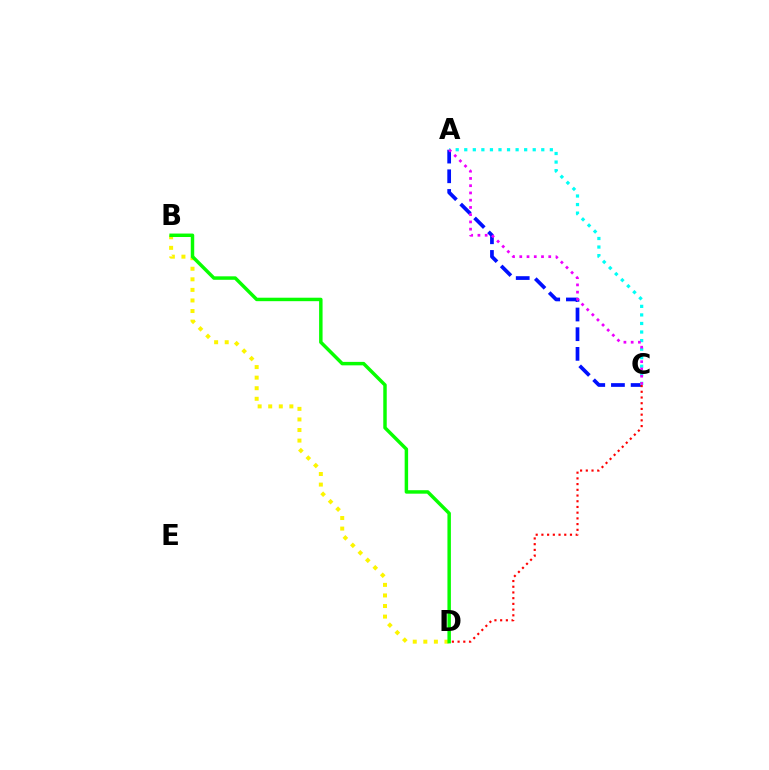{('A', 'C'): [{'color': '#0010ff', 'line_style': 'dashed', 'thickness': 2.67}, {'color': '#00fff6', 'line_style': 'dotted', 'thickness': 2.33}, {'color': '#ee00ff', 'line_style': 'dotted', 'thickness': 1.97}], ('C', 'D'): [{'color': '#ff0000', 'line_style': 'dotted', 'thickness': 1.55}], ('B', 'D'): [{'color': '#fcf500', 'line_style': 'dotted', 'thickness': 2.87}, {'color': '#08ff00', 'line_style': 'solid', 'thickness': 2.49}]}